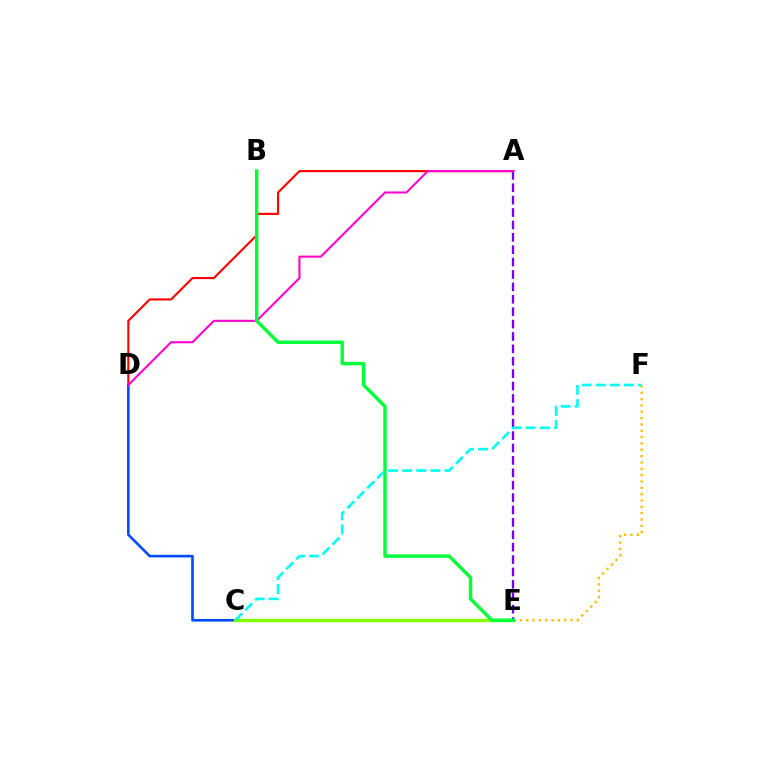{('C', 'D'): [{'color': '#004bff', 'line_style': 'solid', 'thickness': 1.88}], ('C', 'E'): [{'color': '#84ff00', 'line_style': 'solid', 'thickness': 2.42}], ('A', 'D'): [{'color': '#ff0000', 'line_style': 'solid', 'thickness': 1.53}, {'color': '#ff00cf', 'line_style': 'solid', 'thickness': 1.51}], ('A', 'E'): [{'color': '#7200ff', 'line_style': 'dashed', 'thickness': 1.68}], ('E', 'F'): [{'color': '#ffbd00', 'line_style': 'dotted', 'thickness': 1.72}], ('B', 'E'): [{'color': '#00ff39', 'line_style': 'solid', 'thickness': 2.46}], ('C', 'F'): [{'color': '#00fff6', 'line_style': 'dashed', 'thickness': 1.92}]}